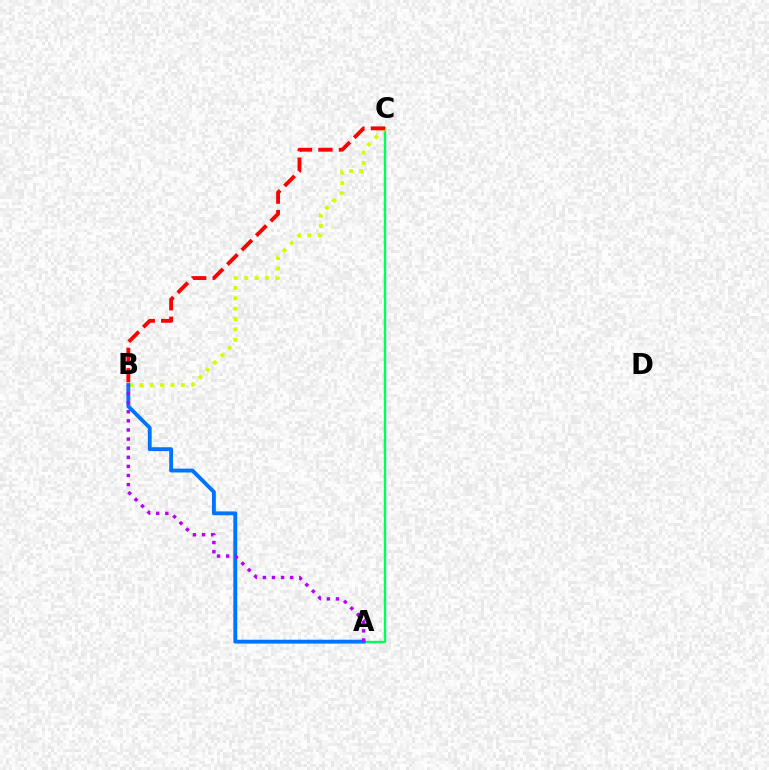{('A', 'C'): [{'color': '#00ff5c', 'line_style': 'solid', 'thickness': 1.76}], ('B', 'C'): [{'color': '#d1ff00', 'line_style': 'dotted', 'thickness': 2.82}, {'color': '#ff0000', 'line_style': 'dashed', 'thickness': 2.78}], ('A', 'B'): [{'color': '#0074ff', 'line_style': 'solid', 'thickness': 2.78}, {'color': '#b900ff', 'line_style': 'dotted', 'thickness': 2.48}]}